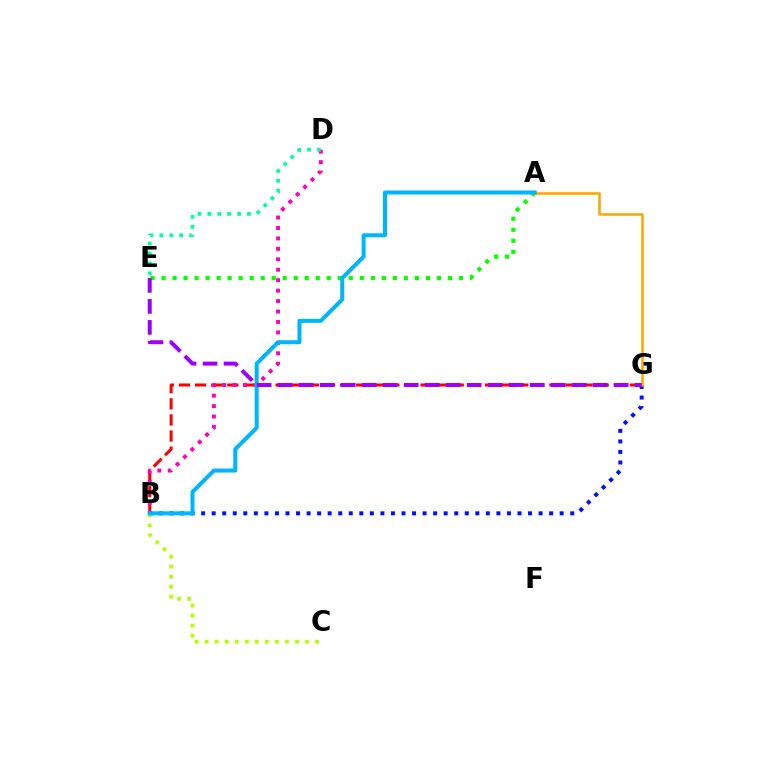{('B', 'G'): [{'color': '#ff0000', 'line_style': 'dashed', 'thickness': 2.19}, {'color': '#0010ff', 'line_style': 'dotted', 'thickness': 2.87}], ('B', 'D'): [{'color': '#ff00bd', 'line_style': 'dotted', 'thickness': 2.84}], ('A', 'E'): [{'color': '#08ff00', 'line_style': 'dotted', 'thickness': 2.99}], ('B', 'C'): [{'color': '#b3ff00', 'line_style': 'dotted', 'thickness': 2.73}], ('A', 'G'): [{'color': '#ffa500', 'line_style': 'solid', 'thickness': 1.83}], ('D', 'E'): [{'color': '#00ff9d', 'line_style': 'dotted', 'thickness': 2.69}], ('A', 'B'): [{'color': '#00b5ff', 'line_style': 'solid', 'thickness': 2.89}], ('E', 'G'): [{'color': '#9b00ff', 'line_style': 'dashed', 'thickness': 2.85}]}